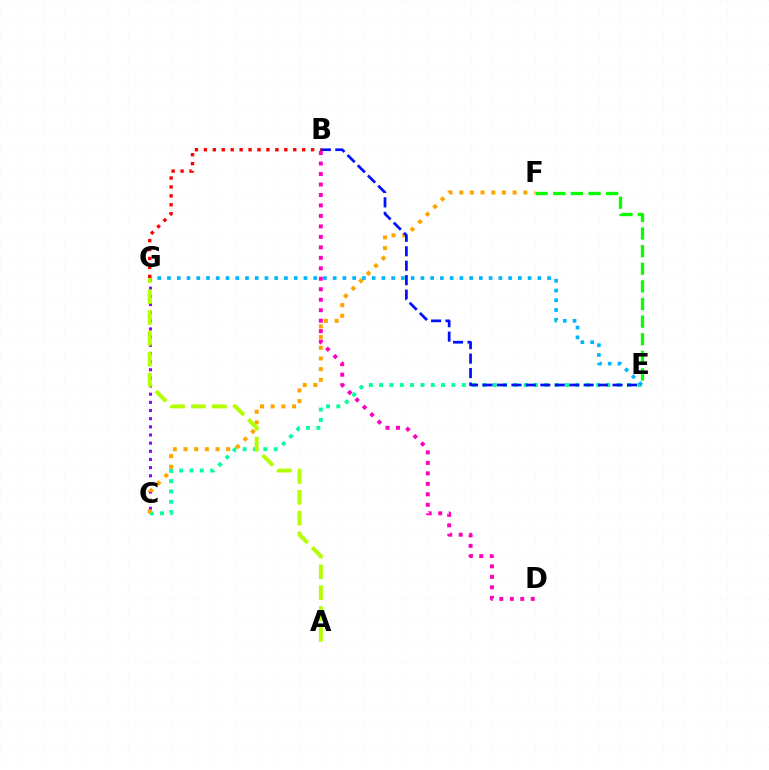{('C', 'E'): [{'color': '#00ff9d', 'line_style': 'dotted', 'thickness': 2.81}], ('E', 'F'): [{'color': '#08ff00', 'line_style': 'dashed', 'thickness': 2.39}], ('C', 'G'): [{'color': '#9b00ff', 'line_style': 'dotted', 'thickness': 2.22}], ('E', 'G'): [{'color': '#00b5ff', 'line_style': 'dotted', 'thickness': 2.65}], ('C', 'F'): [{'color': '#ffa500', 'line_style': 'dotted', 'thickness': 2.9}], ('B', 'D'): [{'color': '#ff00bd', 'line_style': 'dotted', 'thickness': 2.85}], ('B', 'G'): [{'color': '#ff0000', 'line_style': 'dotted', 'thickness': 2.43}], ('A', 'G'): [{'color': '#b3ff00', 'line_style': 'dashed', 'thickness': 2.83}], ('B', 'E'): [{'color': '#0010ff', 'line_style': 'dashed', 'thickness': 1.96}]}